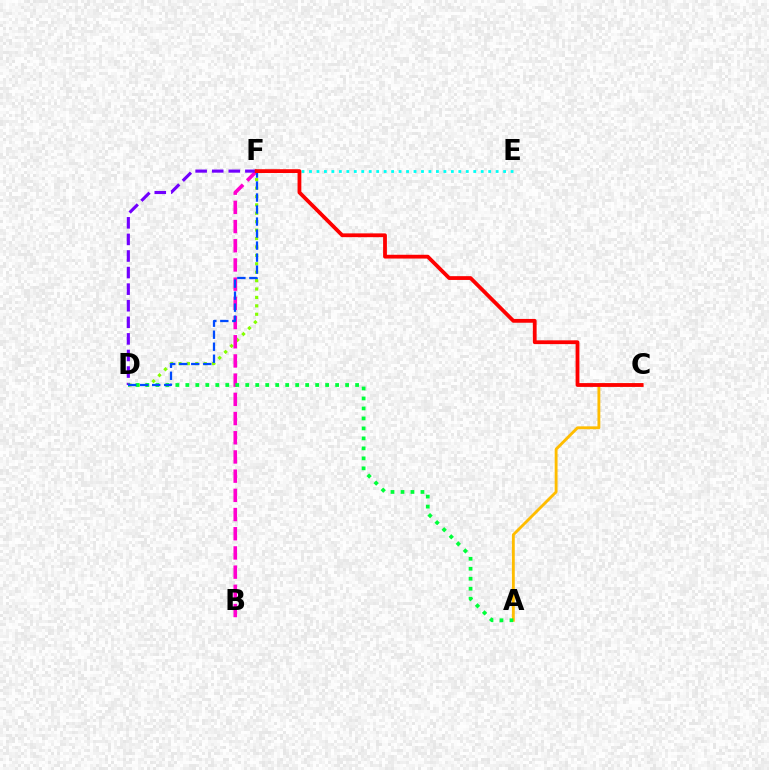{('E', 'F'): [{'color': '#00fff6', 'line_style': 'dotted', 'thickness': 2.03}], ('A', 'C'): [{'color': '#ffbd00', 'line_style': 'solid', 'thickness': 2.06}], ('D', 'F'): [{'color': '#84ff00', 'line_style': 'dotted', 'thickness': 2.29}, {'color': '#7200ff', 'line_style': 'dashed', 'thickness': 2.25}, {'color': '#004bff', 'line_style': 'dashed', 'thickness': 1.63}], ('B', 'F'): [{'color': '#ff00cf', 'line_style': 'dashed', 'thickness': 2.61}], ('A', 'D'): [{'color': '#00ff39', 'line_style': 'dotted', 'thickness': 2.71}], ('C', 'F'): [{'color': '#ff0000', 'line_style': 'solid', 'thickness': 2.73}]}